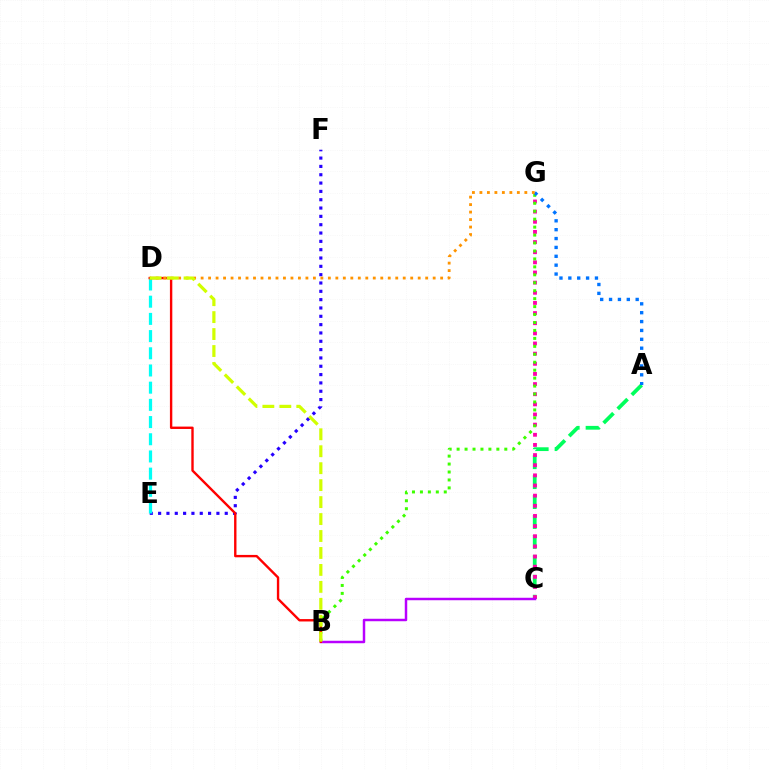{('A', 'C'): [{'color': '#00ff5c', 'line_style': 'dashed', 'thickness': 2.71}], ('C', 'G'): [{'color': '#ff00ac', 'line_style': 'dotted', 'thickness': 2.76}], ('E', 'F'): [{'color': '#2500ff', 'line_style': 'dotted', 'thickness': 2.26}], ('B', 'G'): [{'color': '#3dff00', 'line_style': 'dotted', 'thickness': 2.16}], ('D', 'E'): [{'color': '#00fff6', 'line_style': 'dashed', 'thickness': 2.34}], ('A', 'G'): [{'color': '#0074ff', 'line_style': 'dotted', 'thickness': 2.41}], ('B', 'C'): [{'color': '#b900ff', 'line_style': 'solid', 'thickness': 1.78}], ('B', 'D'): [{'color': '#ff0000', 'line_style': 'solid', 'thickness': 1.72}, {'color': '#d1ff00', 'line_style': 'dashed', 'thickness': 2.3}], ('D', 'G'): [{'color': '#ff9400', 'line_style': 'dotted', 'thickness': 2.03}]}